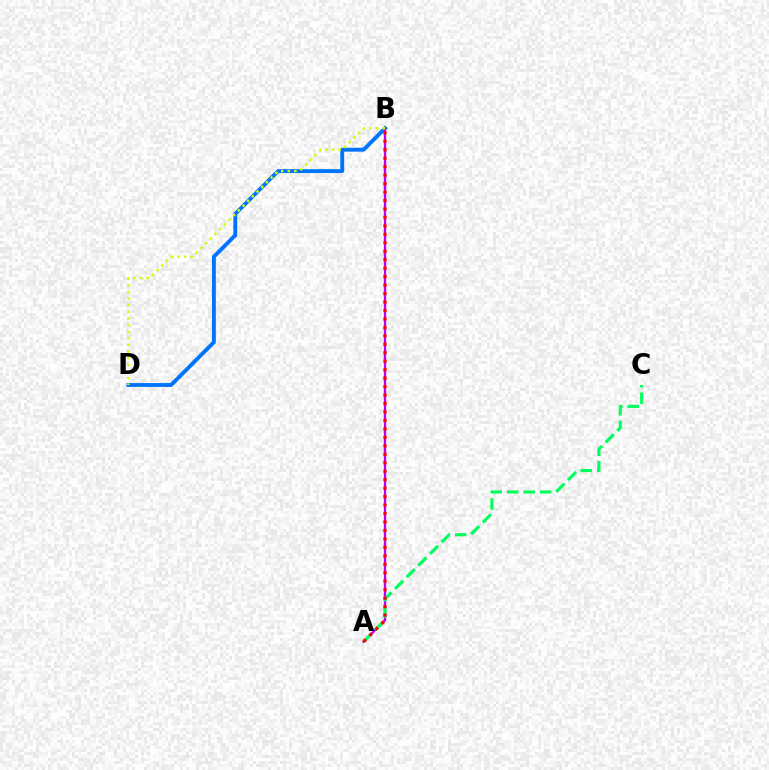{('B', 'D'): [{'color': '#0074ff', 'line_style': 'solid', 'thickness': 2.79}, {'color': '#d1ff00', 'line_style': 'dotted', 'thickness': 1.8}], ('A', 'B'): [{'color': '#b900ff', 'line_style': 'solid', 'thickness': 1.66}, {'color': '#ff0000', 'line_style': 'dotted', 'thickness': 2.3}], ('A', 'C'): [{'color': '#00ff5c', 'line_style': 'dashed', 'thickness': 2.24}]}